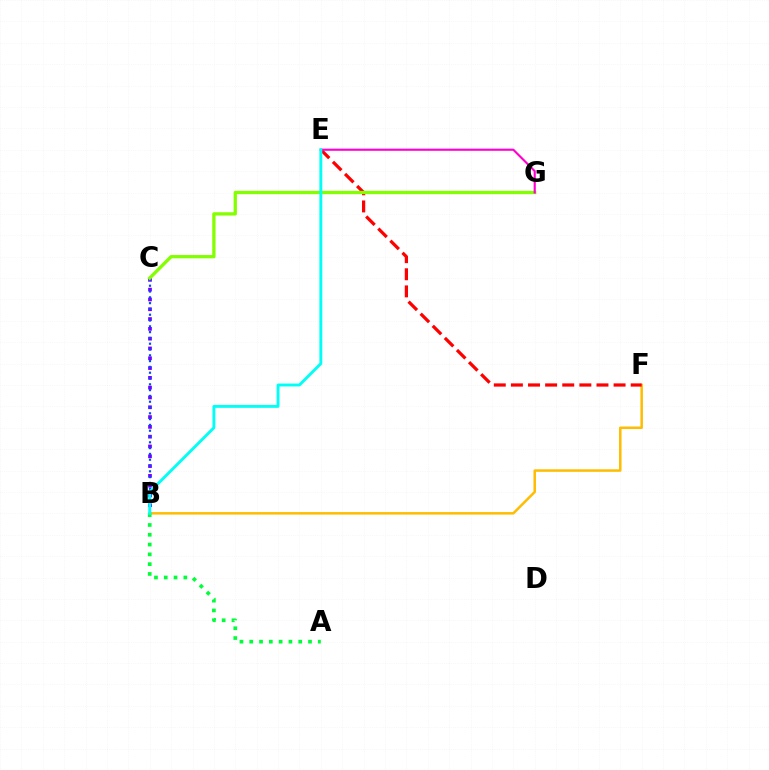{('B', 'C'): [{'color': '#7200ff', 'line_style': 'dotted', 'thickness': 2.66}, {'color': '#004bff', 'line_style': 'dotted', 'thickness': 1.58}], ('B', 'F'): [{'color': '#ffbd00', 'line_style': 'solid', 'thickness': 1.81}], ('E', 'F'): [{'color': '#ff0000', 'line_style': 'dashed', 'thickness': 2.32}], ('C', 'G'): [{'color': '#84ff00', 'line_style': 'solid', 'thickness': 2.37}], ('A', 'B'): [{'color': '#00ff39', 'line_style': 'dotted', 'thickness': 2.66}], ('E', 'G'): [{'color': '#ff00cf', 'line_style': 'solid', 'thickness': 1.54}], ('B', 'E'): [{'color': '#00fff6', 'line_style': 'solid', 'thickness': 2.08}]}